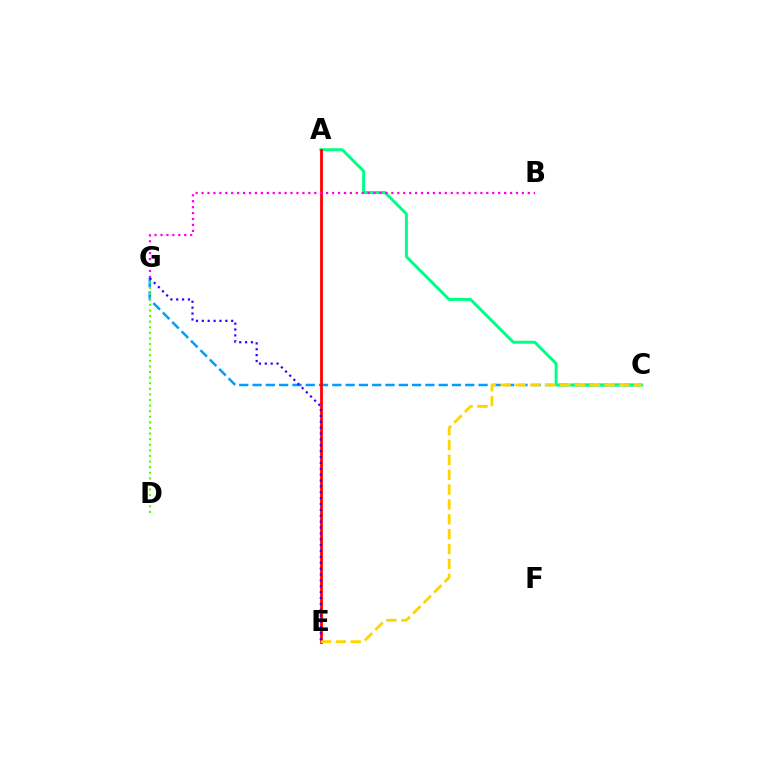{('C', 'G'): [{'color': '#009eff', 'line_style': 'dashed', 'thickness': 1.81}], ('A', 'C'): [{'color': '#00ff86', 'line_style': 'solid', 'thickness': 2.13}], ('D', 'G'): [{'color': '#4fff00', 'line_style': 'dotted', 'thickness': 1.52}], ('A', 'E'): [{'color': '#ff0000', 'line_style': 'solid', 'thickness': 2.0}], ('B', 'G'): [{'color': '#ff00ed', 'line_style': 'dotted', 'thickness': 1.61}], ('C', 'E'): [{'color': '#ffd500', 'line_style': 'dashed', 'thickness': 2.02}], ('E', 'G'): [{'color': '#3700ff', 'line_style': 'dotted', 'thickness': 1.6}]}